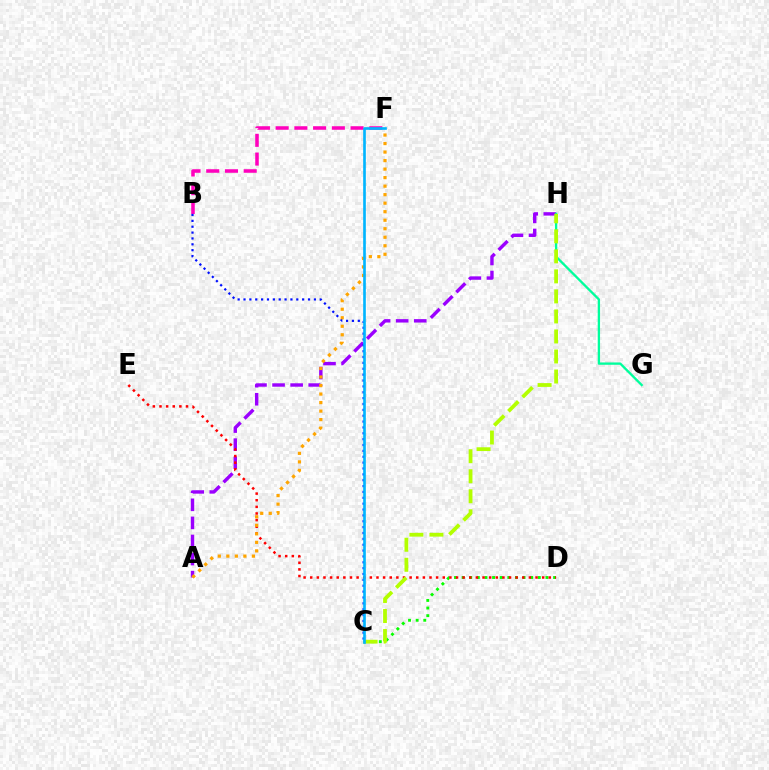{('C', 'D'): [{'color': '#08ff00', 'line_style': 'dotted', 'thickness': 2.07}], ('A', 'H'): [{'color': '#9b00ff', 'line_style': 'dashed', 'thickness': 2.46}], ('D', 'E'): [{'color': '#ff0000', 'line_style': 'dotted', 'thickness': 1.8}], ('B', 'F'): [{'color': '#ff00bd', 'line_style': 'dashed', 'thickness': 2.54}], ('G', 'H'): [{'color': '#00ff9d', 'line_style': 'solid', 'thickness': 1.67}], ('B', 'C'): [{'color': '#0010ff', 'line_style': 'dotted', 'thickness': 1.59}], ('A', 'F'): [{'color': '#ffa500', 'line_style': 'dotted', 'thickness': 2.31}], ('C', 'H'): [{'color': '#b3ff00', 'line_style': 'dashed', 'thickness': 2.72}], ('C', 'F'): [{'color': '#00b5ff', 'line_style': 'solid', 'thickness': 1.91}]}